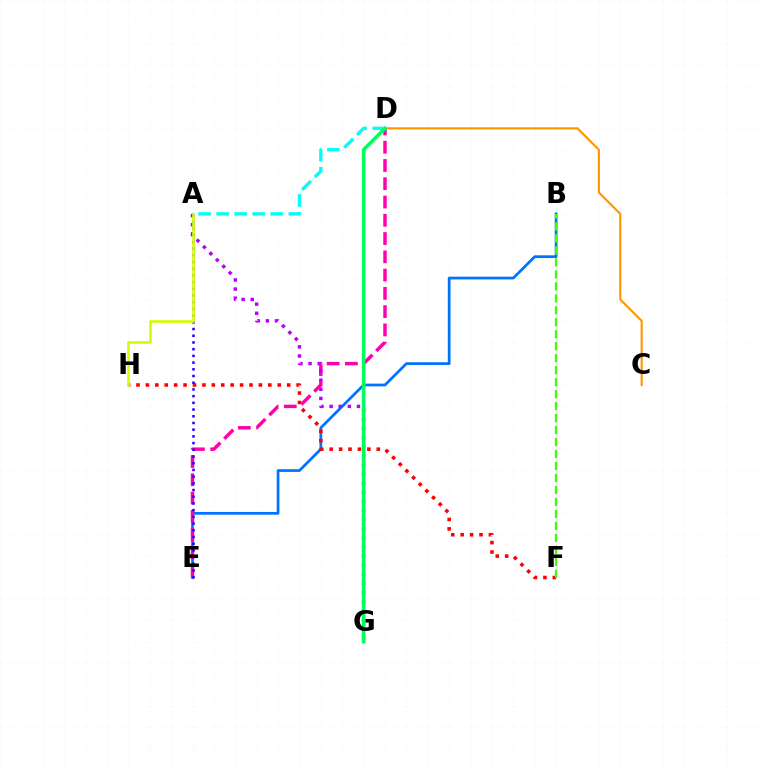{('B', 'E'): [{'color': '#0074ff', 'line_style': 'solid', 'thickness': 1.98}], ('F', 'H'): [{'color': '#ff0000', 'line_style': 'dotted', 'thickness': 2.56}], ('D', 'E'): [{'color': '#ff00ac', 'line_style': 'dashed', 'thickness': 2.48}], ('B', 'F'): [{'color': '#3dff00', 'line_style': 'dashed', 'thickness': 1.63}], ('A', 'D'): [{'color': '#00fff6', 'line_style': 'dashed', 'thickness': 2.45}], ('A', 'E'): [{'color': '#2500ff', 'line_style': 'dotted', 'thickness': 1.82}], ('C', 'D'): [{'color': '#ff9400', 'line_style': 'solid', 'thickness': 1.51}], ('A', 'G'): [{'color': '#b900ff', 'line_style': 'dotted', 'thickness': 2.48}], ('D', 'G'): [{'color': '#00ff5c', 'line_style': 'solid', 'thickness': 2.59}], ('A', 'H'): [{'color': '#d1ff00', 'line_style': 'solid', 'thickness': 1.91}]}